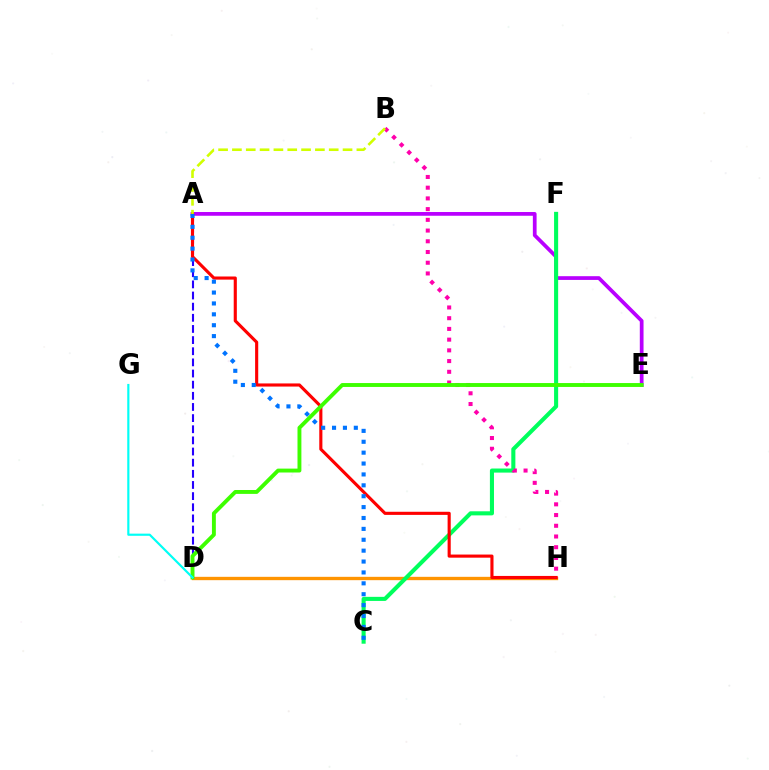{('A', 'E'): [{'color': '#b900ff', 'line_style': 'solid', 'thickness': 2.69}], ('D', 'H'): [{'color': '#ff9400', 'line_style': 'solid', 'thickness': 2.41}], ('A', 'D'): [{'color': '#2500ff', 'line_style': 'dashed', 'thickness': 1.51}], ('C', 'F'): [{'color': '#00ff5c', 'line_style': 'solid', 'thickness': 2.94}], ('A', 'H'): [{'color': '#ff0000', 'line_style': 'solid', 'thickness': 2.25}], ('A', 'C'): [{'color': '#0074ff', 'line_style': 'dotted', 'thickness': 2.96}], ('B', 'H'): [{'color': '#ff00ac', 'line_style': 'dotted', 'thickness': 2.91}], ('D', 'E'): [{'color': '#3dff00', 'line_style': 'solid', 'thickness': 2.8}], ('A', 'B'): [{'color': '#d1ff00', 'line_style': 'dashed', 'thickness': 1.88}], ('D', 'G'): [{'color': '#00fff6', 'line_style': 'solid', 'thickness': 1.56}]}